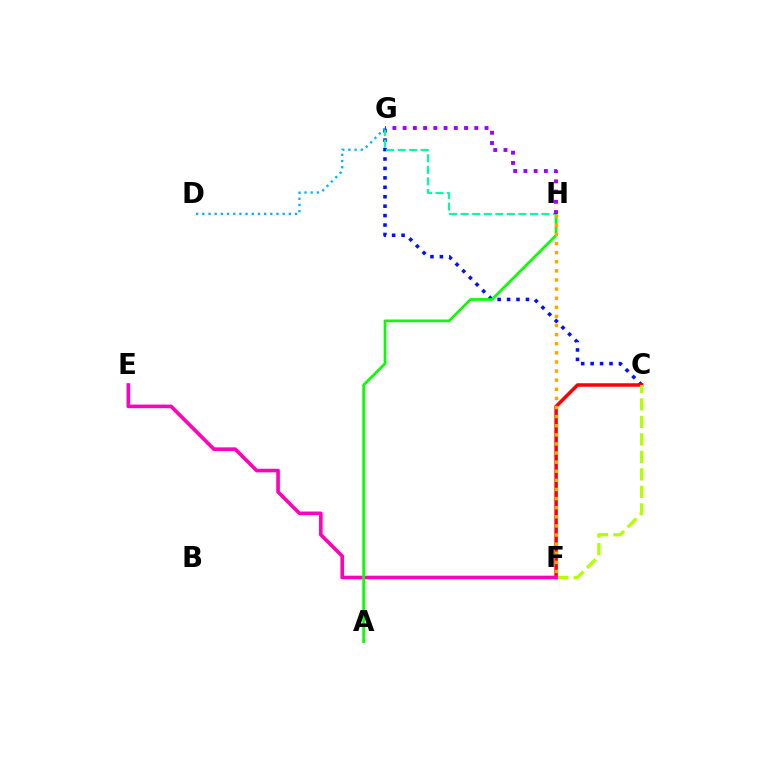{('C', 'G'): [{'color': '#0010ff', 'line_style': 'dotted', 'thickness': 2.56}], ('C', 'F'): [{'color': '#ff0000', 'line_style': 'solid', 'thickness': 2.53}, {'color': '#b3ff00', 'line_style': 'dashed', 'thickness': 2.38}], ('G', 'H'): [{'color': '#00ff9d', 'line_style': 'dashed', 'thickness': 1.57}, {'color': '#9b00ff', 'line_style': 'dotted', 'thickness': 2.78}], ('E', 'F'): [{'color': '#ff00bd', 'line_style': 'solid', 'thickness': 2.61}], ('D', 'G'): [{'color': '#00b5ff', 'line_style': 'dotted', 'thickness': 1.68}], ('A', 'H'): [{'color': '#08ff00', 'line_style': 'solid', 'thickness': 1.94}], ('F', 'H'): [{'color': '#ffa500', 'line_style': 'dotted', 'thickness': 2.47}]}